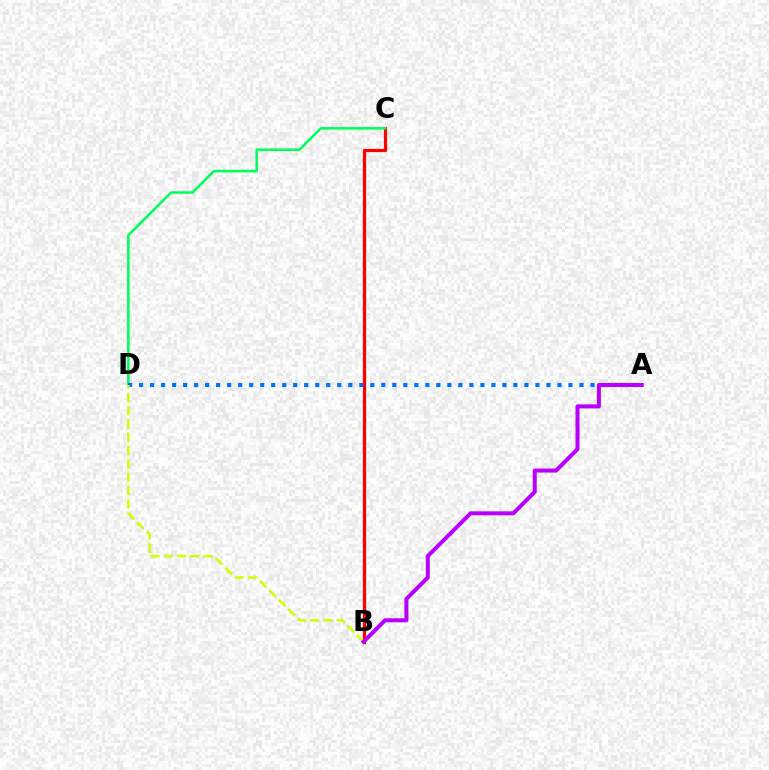{('B', 'C'): [{'color': '#ff0000', 'line_style': 'solid', 'thickness': 2.32}], ('C', 'D'): [{'color': '#00ff5c', 'line_style': 'solid', 'thickness': 1.85}], ('A', 'D'): [{'color': '#0074ff', 'line_style': 'dotted', 'thickness': 2.99}], ('B', 'D'): [{'color': '#d1ff00', 'line_style': 'dashed', 'thickness': 1.81}], ('A', 'B'): [{'color': '#b900ff', 'line_style': 'solid', 'thickness': 2.89}]}